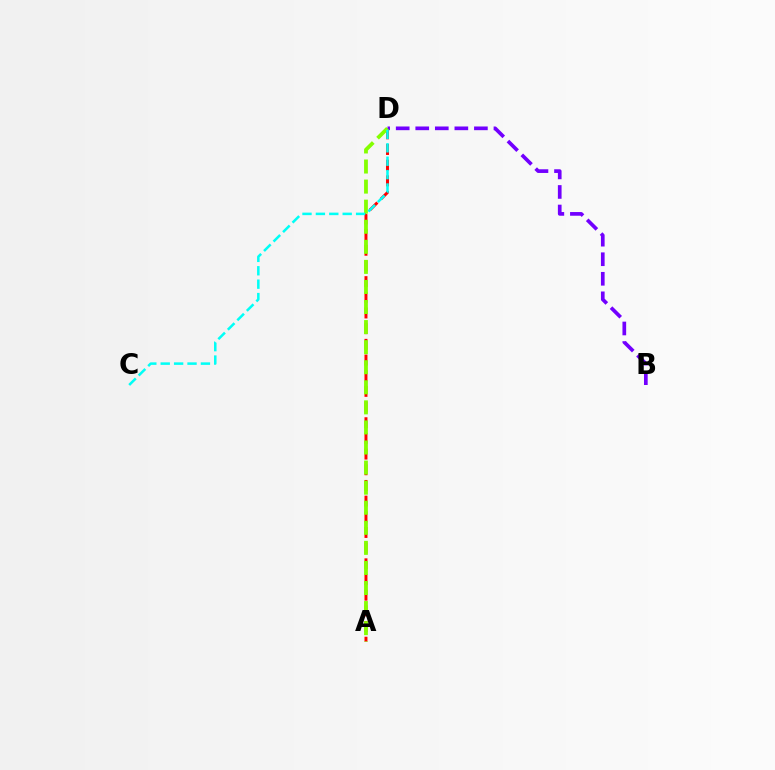{('A', 'D'): [{'color': '#ff0000', 'line_style': 'dashed', 'thickness': 2.13}, {'color': '#84ff00', 'line_style': 'dashed', 'thickness': 2.73}], ('B', 'D'): [{'color': '#7200ff', 'line_style': 'dashed', 'thickness': 2.66}], ('C', 'D'): [{'color': '#00fff6', 'line_style': 'dashed', 'thickness': 1.82}]}